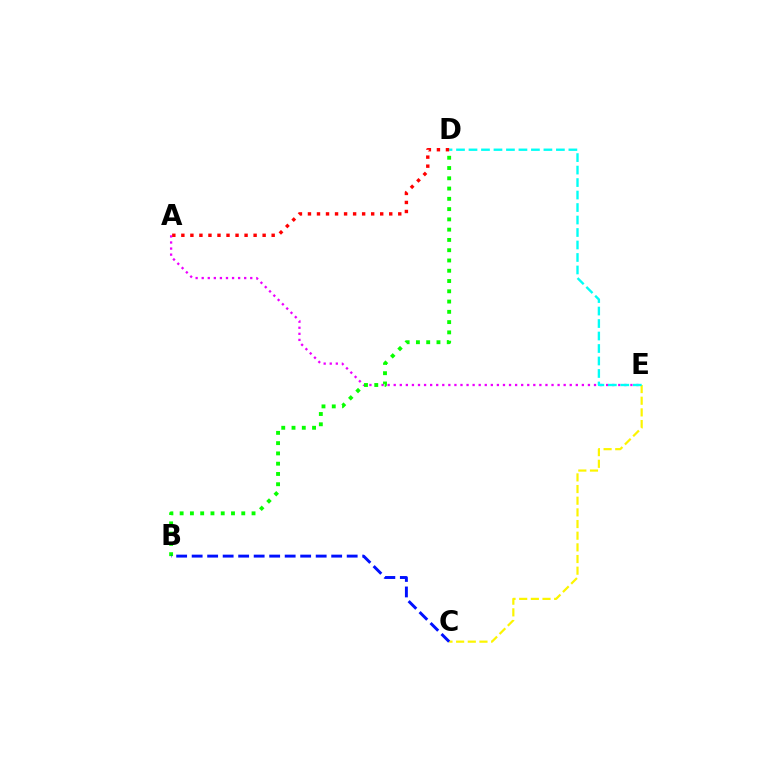{('A', 'E'): [{'color': '#ee00ff', 'line_style': 'dotted', 'thickness': 1.65}], ('C', 'E'): [{'color': '#fcf500', 'line_style': 'dashed', 'thickness': 1.58}], ('B', 'D'): [{'color': '#08ff00', 'line_style': 'dotted', 'thickness': 2.79}], ('D', 'E'): [{'color': '#00fff6', 'line_style': 'dashed', 'thickness': 1.7}], ('A', 'D'): [{'color': '#ff0000', 'line_style': 'dotted', 'thickness': 2.45}], ('B', 'C'): [{'color': '#0010ff', 'line_style': 'dashed', 'thickness': 2.11}]}